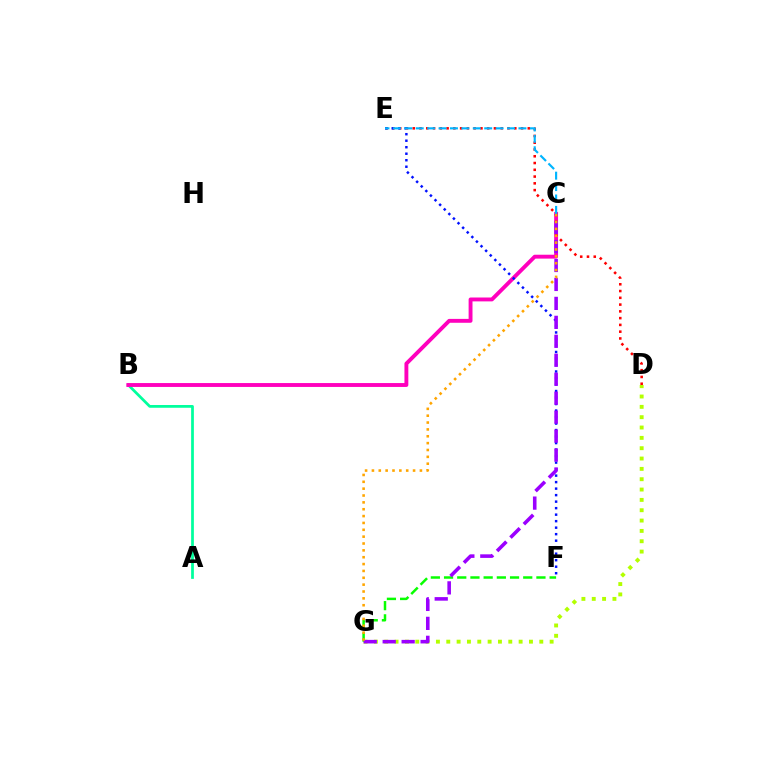{('A', 'B'): [{'color': '#00ff9d', 'line_style': 'solid', 'thickness': 1.98}], ('B', 'C'): [{'color': '#ff00bd', 'line_style': 'solid', 'thickness': 2.8}], ('D', 'G'): [{'color': '#b3ff00', 'line_style': 'dotted', 'thickness': 2.81}], ('F', 'G'): [{'color': '#08ff00', 'line_style': 'dashed', 'thickness': 1.79}], ('D', 'E'): [{'color': '#ff0000', 'line_style': 'dotted', 'thickness': 1.84}], ('E', 'F'): [{'color': '#0010ff', 'line_style': 'dotted', 'thickness': 1.77}], ('C', 'G'): [{'color': '#9b00ff', 'line_style': 'dashed', 'thickness': 2.58}, {'color': '#ffa500', 'line_style': 'dotted', 'thickness': 1.86}], ('C', 'E'): [{'color': '#00b5ff', 'line_style': 'dashed', 'thickness': 1.55}]}